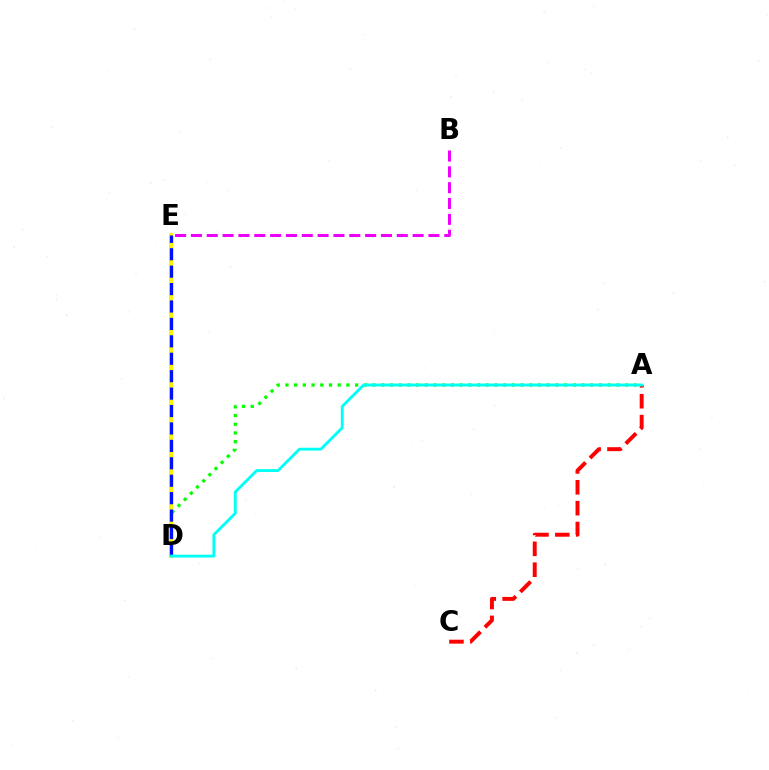{('A', 'D'): [{'color': '#08ff00', 'line_style': 'dotted', 'thickness': 2.37}, {'color': '#00fff6', 'line_style': 'solid', 'thickness': 2.05}], ('D', 'E'): [{'color': '#fcf500', 'line_style': 'solid', 'thickness': 2.94}, {'color': '#0010ff', 'line_style': 'dashed', 'thickness': 2.37}], ('A', 'C'): [{'color': '#ff0000', 'line_style': 'dashed', 'thickness': 2.83}], ('B', 'E'): [{'color': '#ee00ff', 'line_style': 'dashed', 'thickness': 2.15}]}